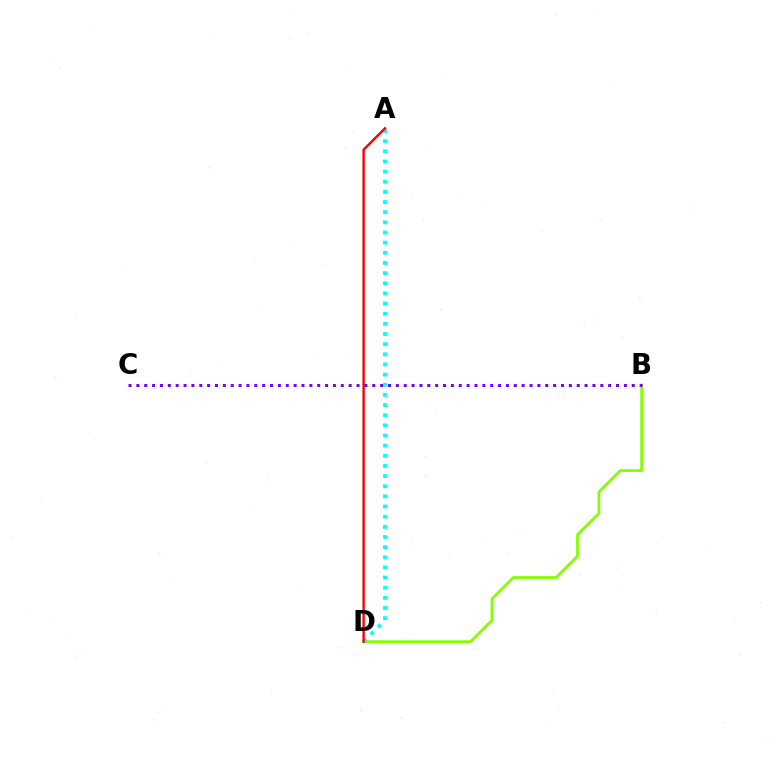{('B', 'D'): [{'color': '#84ff00', 'line_style': 'solid', 'thickness': 2.0}], ('A', 'D'): [{'color': '#00fff6', 'line_style': 'dotted', 'thickness': 2.76}, {'color': '#ff0000', 'line_style': 'solid', 'thickness': 1.73}], ('B', 'C'): [{'color': '#7200ff', 'line_style': 'dotted', 'thickness': 2.14}]}